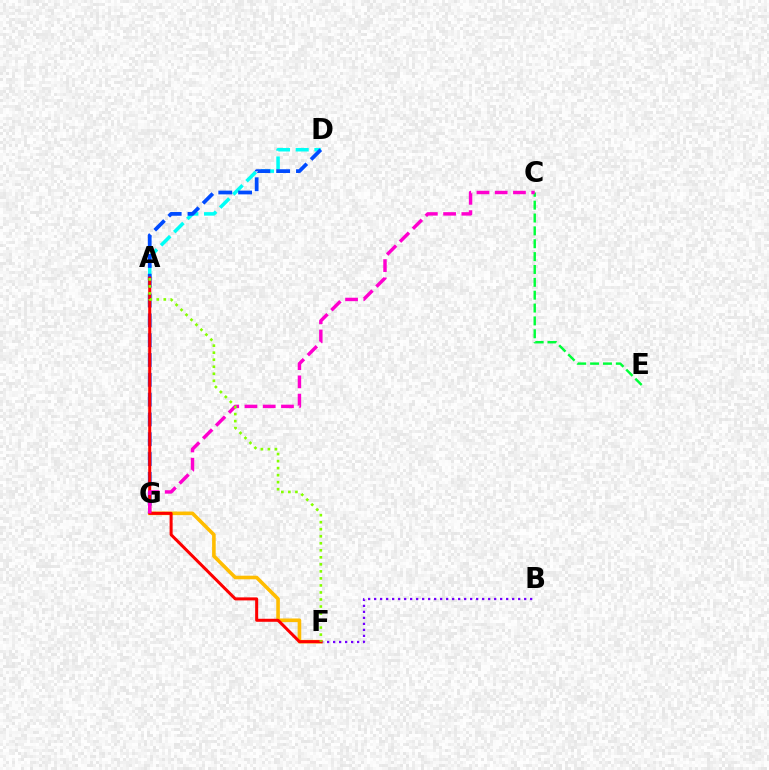{('B', 'F'): [{'color': '#7200ff', 'line_style': 'dotted', 'thickness': 1.63}], ('C', 'E'): [{'color': '#00ff39', 'line_style': 'dashed', 'thickness': 1.75}], ('A', 'D'): [{'color': '#00fff6', 'line_style': 'dashed', 'thickness': 2.54}], ('F', 'G'): [{'color': '#ffbd00', 'line_style': 'solid', 'thickness': 2.59}], ('D', 'G'): [{'color': '#004bff', 'line_style': 'dashed', 'thickness': 2.69}], ('A', 'F'): [{'color': '#ff0000', 'line_style': 'solid', 'thickness': 2.18}, {'color': '#84ff00', 'line_style': 'dotted', 'thickness': 1.91}], ('C', 'G'): [{'color': '#ff00cf', 'line_style': 'dashed', 'thickness': 2.48}]}